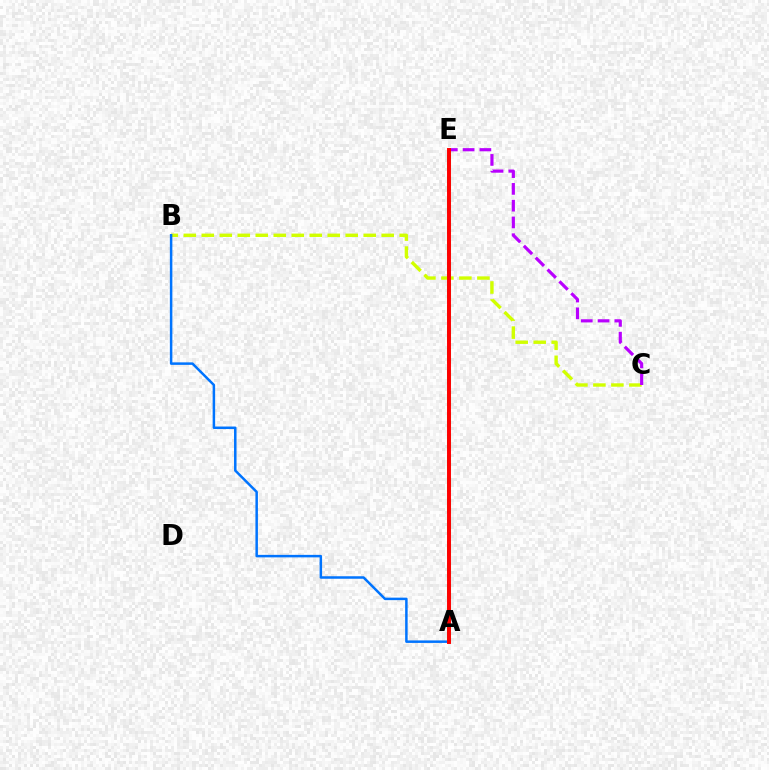{('B', 'C'): [{'color': '#d1ff00', 'line_style': 'dashed', 'thickness': 2.44}], ('C', 'E'): [{'color': '#b900ff', 'line_style': 'dashed', 'thickness': 2.28}], ('A', 'B'): [{'color': '#0074ff', 'line_style': 'solid', 'thickness': 1.8}], ('A', 'E'): [{'color': '#00ff5c', 'line_style': 'dashed', 'thickness': 2.92}, {'color': '#ff0000', 'line_style': 'solid', 'thickness': 2.83}]}